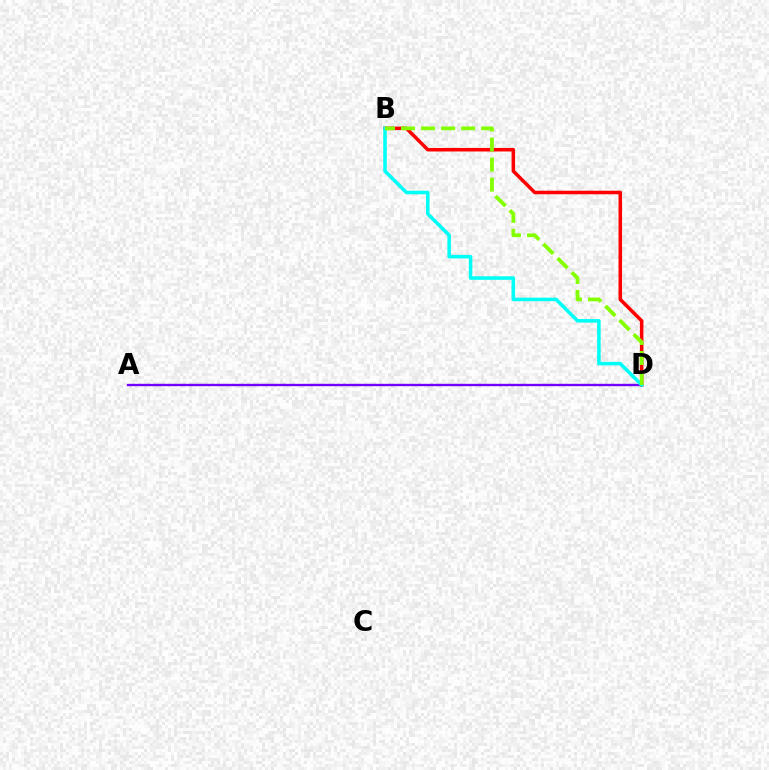{('A', 'D'): [{'color': '#7200ff', 'line_style': 'solid', 'thickness': 1.71}], ('B', 'D'): [{'color': '#ff0000', 'line_style': 'solid', 'thickness': 2.54}, {'color': '#00fff6', 'line_style': 'solid', 'thickness': 2.54}, {'color': '#84ff00', 'line_style': 'dashed', 'thickness': 2.72}]}